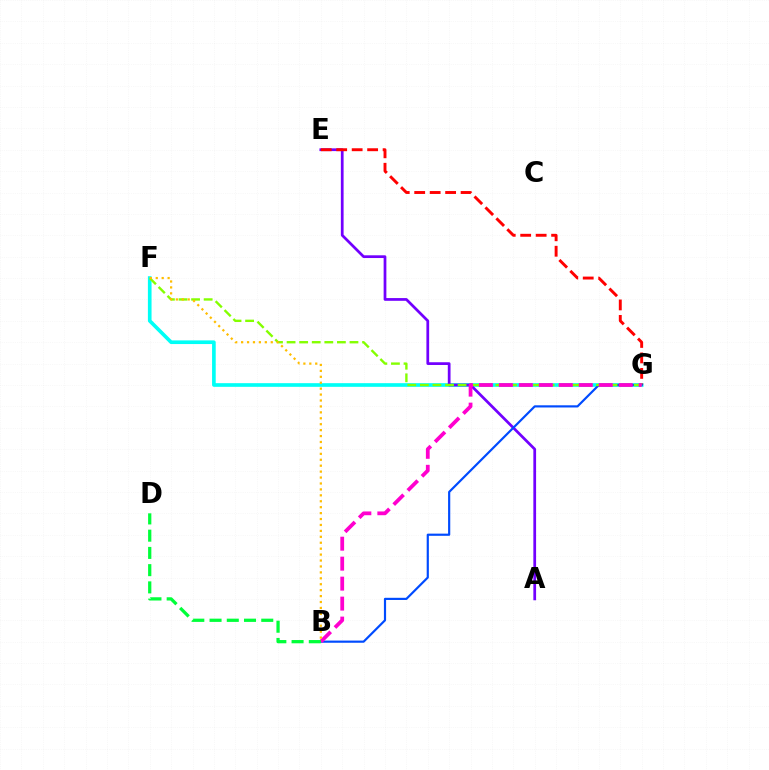{('F', 'G'): [{'color': '#00fff6', 'line_style': 'solid', 'thickness': 2.63}, {'color': '#84ff00', 'line_style': 'dashed', 'thickness': 1.71}], ('A', 'E'): [{'color': '#7200ff', 'line_style': 'solid', 'thickness': 1.97}], ('E', 'G'): [{'color': '#ff0000', 'line_style': 'dashed', 'thickness': 2.1}], ('B', 'G'): [{'color': '#004bff', 'line_style': 'solid', 'thickness': 1.57}, {'color': '#ff00cf', 'line_style': 'dashed', 'thickness': 2.71}], ('B', 'F'): [{'color': '#ffbd00', 'line_style': 'dotted', 'thickness': 1.61}], ('B', 'D'): [{'color': '#00ff39', 'line_style': 'dashed', 'thickness': 2.34}]}